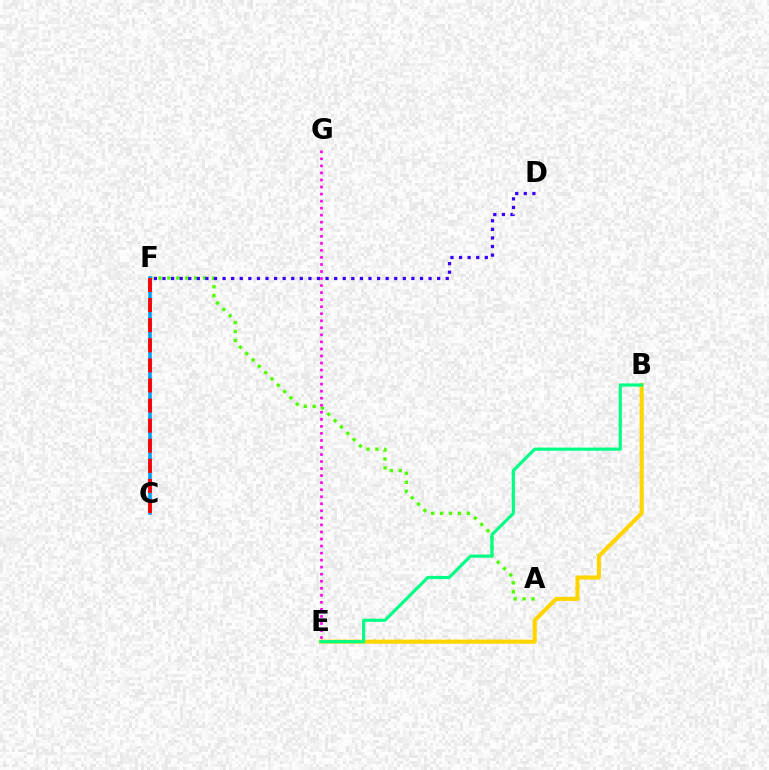{('A', 'F'): [{'color': '#4fff00', 'line_style': 'dotted', 'thickness': 2.43}], ('B', 'E'): [{'color': '#ffd500', 'line_style': 'solid', 'thickness': 2.95}, {'color': '#00ff86', 'line_style': 'solid', 'thickness': 2.29}], ('D', 'F'): [{'color': '#3700ff', 'line_style': 'dotted', 'thickness': 2.33}], ('E', 'G'): [{'color': '#ff00ed', 'line_style': 'dotted', 'thickness': 1.91}], ('C', 'F'): [{'color': '#009eff', 'line_style': 'solid', 'thickness': 2.56}, {'color': '#ff0000', 'line_style': 'dashed', 'thickness': 2.73}]}